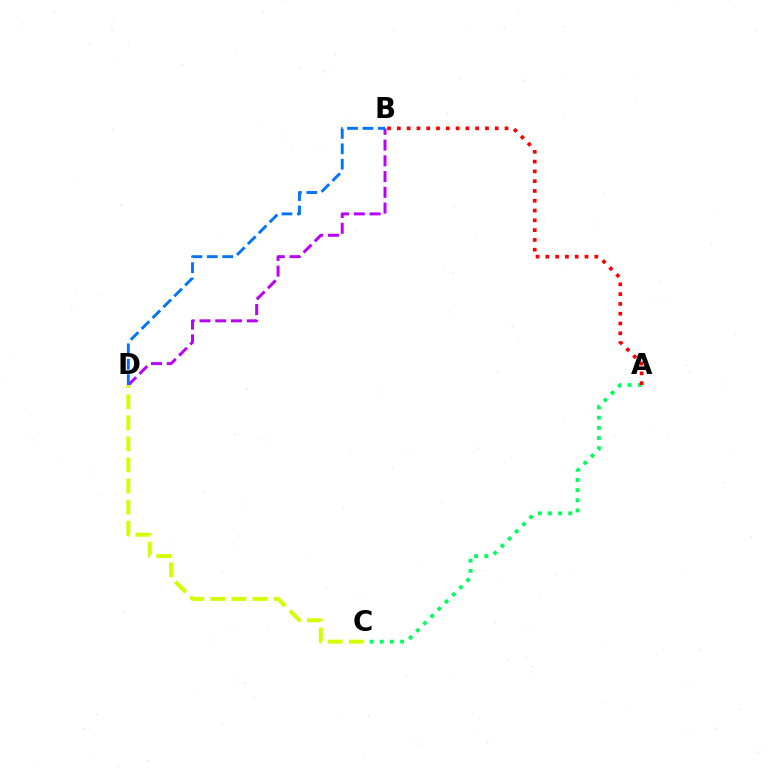{('A', 'C'): [{'color': '#00ff5c', 'line_style': 'dotted', 'thickness': 2.76}], ('A', 'B'): [{'color': '#ff0000', 'line_style': 'dotted', 'thickness': 2.66}], ('B', 'D'): [{'color': '#b900ff', 'line_style': 'dashed', 'thickness': 2.14}, {'color': '#0074ff', 'line_style': 'dashed', 'thickness': 2.09}], ('C', 'D'): [{'color': '#d1ff00', 'line_style': 'dashed', 'thickness': 2.86}]}